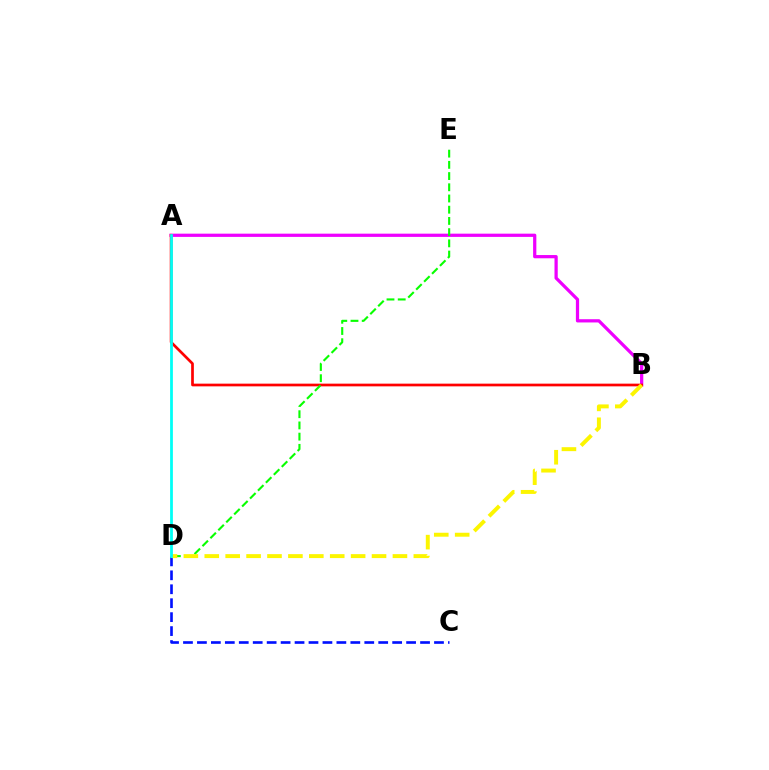{('C', 'D'): [{'color': '#0010ff', 'line_style': 'dashed', 'thickness': 1.89}], ('A', 'B'): [{'color': '#ee00ff', 'line_style': 'solid', 'thickness': 2.33}, {'color': '#ff0000', 'line_style': 'solid', 'thickness': 1.95}], ('D', 'E'): [{'color': '#08ff00', 'line_style': 'dashed', 'thickness': 1.52}], ('B', 'D'): [{'color': '#fcf500', 'line_style': 'dashed', 'thickness': 2.84}], ('A', 'D'): [{'color': '#00fff6', 'line_style': 'solid', 'thickness': 2.0}]}